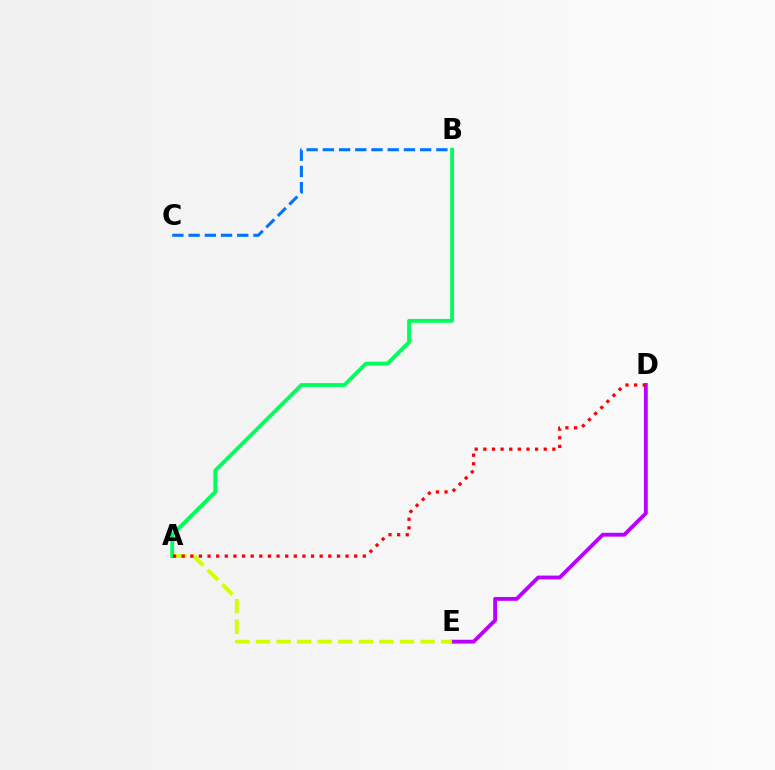{('D', 'E'): [{'color': '#b900ff', 'line_style': 'solid', 'thickness': 2.77}], ('A', 'E'): [{'color': '#d1ff00', 'line_style': 'dashed', 'thickness': 2.79}], ('A', 'B'): [{'color': '#00ff5c', 'line_style': 'solid', 'thickness': 2.77}], ('B', 'C'): [{'color': '#0074ff', 'line_style': 'dashed', 'thickness': 2.2}], ('A', 'D'): [{'color': '#ff0000', 'line_style': 'dotted', 'thickness': 2.34}]}